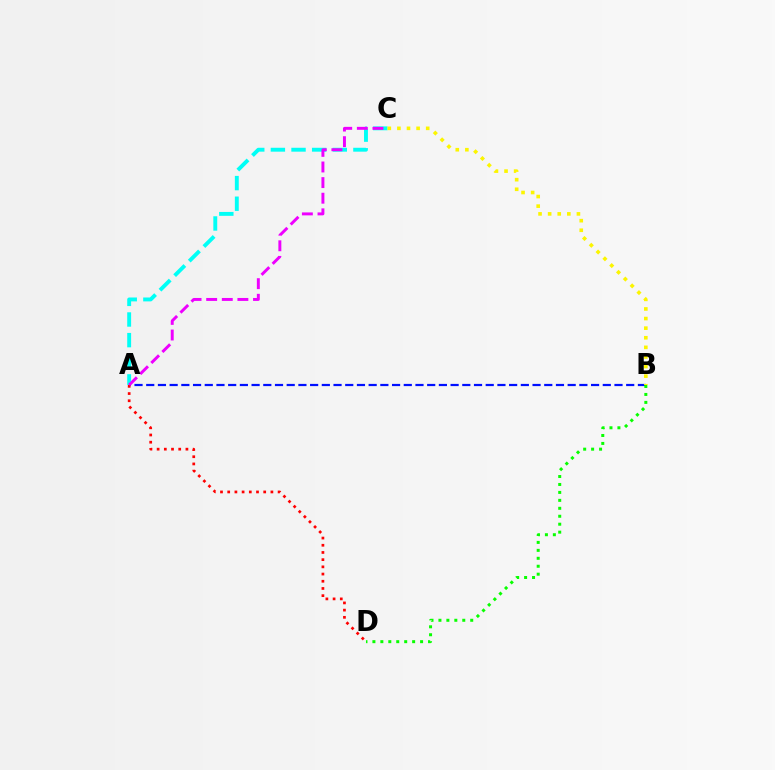{('A', 'C'): [{'color': '#00fff6', 'line_style': 'dashed', 'thickness': 2.8}, {'color': '#ee00ff', 'line_style': 'dashed', 'thickness': 2.12}], ('A', 'B'): [{'color': '#0010ff', 'line_style': 'dashed', 'thickness': 1.59}], ('B', 'C'): [{'color': '#fcf500', 'line_style': 'dotted', 'thickness': 2.61}], ('A', 'D'): [{'color': '#ff0000', 'line_style': 'dotted', 'thickness': 1.96}], ('B', 'D'): [{'color': '#08ff00', 'line_style': 'dotted', 'thickness': 2.16}]}